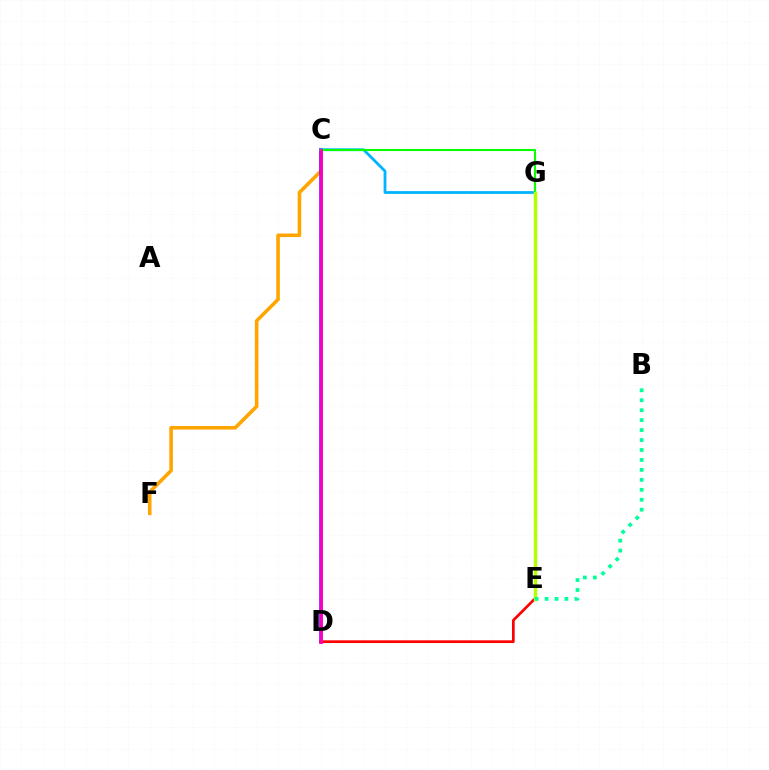{('C', 'F'): [{'color': '#ffa500', 'line_style': 'solid', 'thickness': 2.58}], ('E', 'G'): [{'color': '#0010ff', 'line_style': 'dashed', 'thickness': 2.16}, {'color': '#b3ff00', 'line_style': 'solid', 'thickness': 2.47}], ('C', 'D'): [{'color': '#9b00ff', 'line_style': 'solid', 'thickness': 2.61}, {'color': '#ff00bd', 'line_style': 'solid', 'thickness': 1.92}], ('C', 'G'): [{'color': '#00b5ff', 'line_style': 'solid', 'thickness': 2.01}, {'color': '#08ff00', 'line_style': 'solid', 'thickness': 1.51}], ('D', 'E'): [{'color': '#ff0000', 'line_style': 'solid', 'thickness': 1.94}], ('B', 'E'): [{'color': '#00ff9d', 'line_style': 'dotted', 'thickness': 2.7}]}